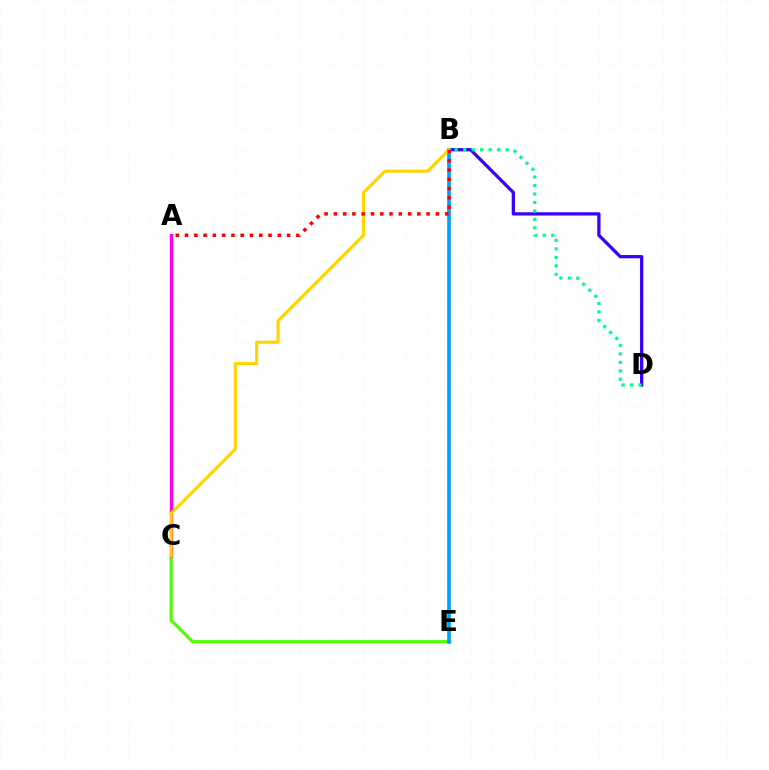{('B', 'D'): [{'color': '#3700ff', 'line_style': 'solid', 'thickness': 2.35}, {'color': '#00ff86', 'line_style': 'dotted', 'thickness': 2.3}], ('C', 'E'): [{'color': '#4fff00', 'line_style': 'solid', 'thickness': 2.26}], ('A', 'C'): [{'color': '#ff00ed', 'line_style': 'solid', 'thickness': 2.36}], ('B', 'E'): [{'color': '#009eff', 'line_style': 'solid', 'thickness': 2.62}], ('B', 'C'): [{'color': '#ffd500', 'line_style': 'solid', 'thickness': 2.24}], ('A', 'B'): [{'color': '#ff0000', 'line_style': 'dotted', 'thickness': 2.52}]}